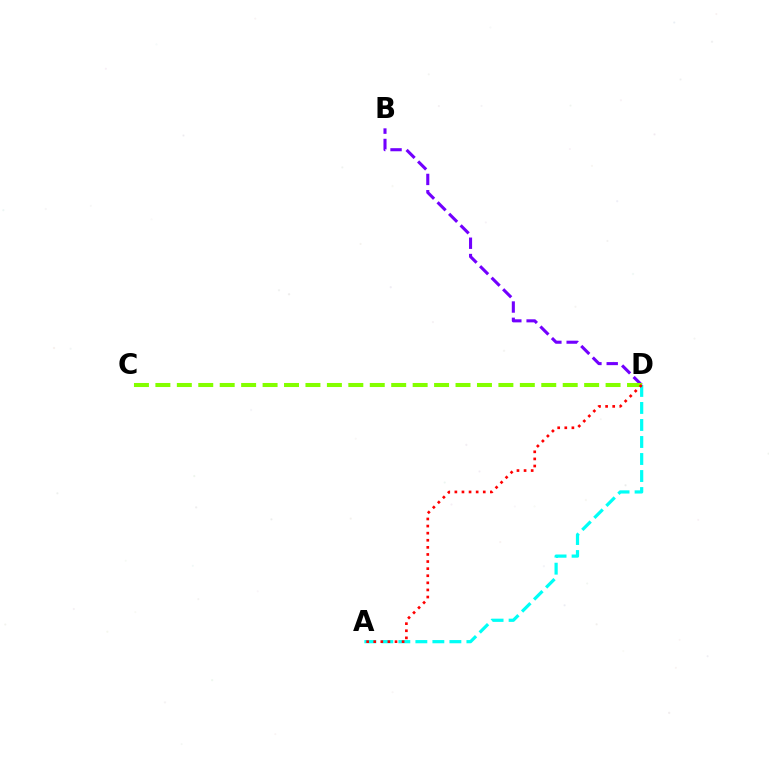{('B', 'D'): [{'color': '#7200ff', 'line_style': 'dashed', 'thickness': 2.21}], ('A', 'D'): [{'color': '#00fff6', 'line_style': 'dashed', 'thickness': 2.31}, {'color': '#ff0000', 'line_style': 'dotted', 'thickness': 1.93}], ('C', 'D'): [{'color': '#84ff00', 'line_style': 'dashed', 'thickness': 2.91}]}